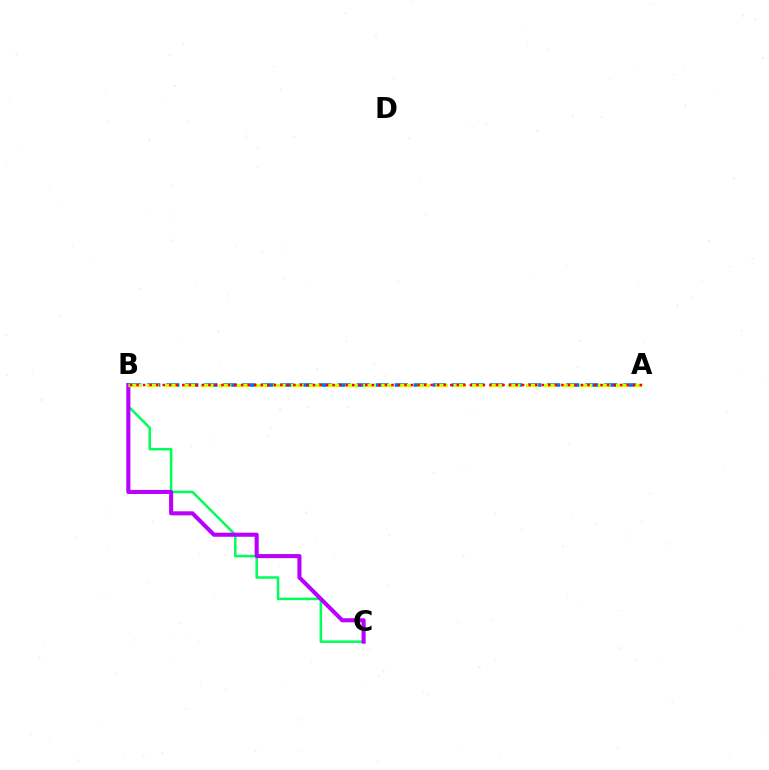{('B', 'C'): [{'color': '#00ff5c', 'line_style': 'solid', 'thickness': 1.82}, {'color': '#b900ff', 'line_style': 'solid', 'thickness': 2.93}], ('A', 'B'): [{'color': '#0074ff', 'line_style': 'dashed', 'thickness': 2.59}, {'color': '#d1ff00', 'line_style': 'dashed', 'thickness': 2.45}, {'color': '#ff0000', 'line_style': 'dotted', 'thickness': 1.78}]}